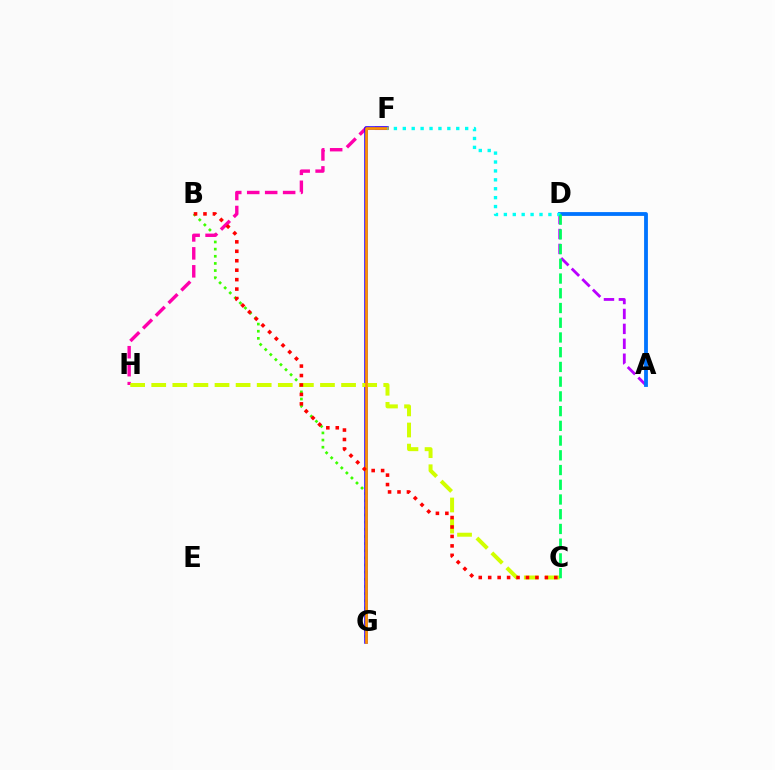{('A', 'D'): [{'color': '#b900ff', 'line_style': 'dashed', 'thickness': 2.03}, {'color': '#0074ff', 'line_style': 'solid', 'thickness': 2.75}], ('B', 'G'): [{'color': '#3dff00', 'line_style': 'dotted', 'thickness': 1.94}], ('F', 'H'): [{'color': '#ff00ac', 'line_style': 'dashed', 'thickness': 2.44}], ('F', 'G'): [{'color': '#2500ff', 'line_style': 'solid', 'thickness': 2.54}, {'color': '#ff9400', 'line_style': 'solid', 'thickness': 1.94}], ('C', 'H'): [{'color': '#d1ff00', 'line_style': 'dashed', 'thickness': 2.87}], ('D', 'F'): [{'color': '#00fff6', 'line_style': 'dotted', 'thickness': 2.42}], ('B', 'C'): [{'color': '#ff0000', 'line_style': 'dotted', 'thickness': 2.57}], ('C', 'D'): [{'color': '#00ff5c', 'line_style': 'dashed', 'thickness': 2.0}]}